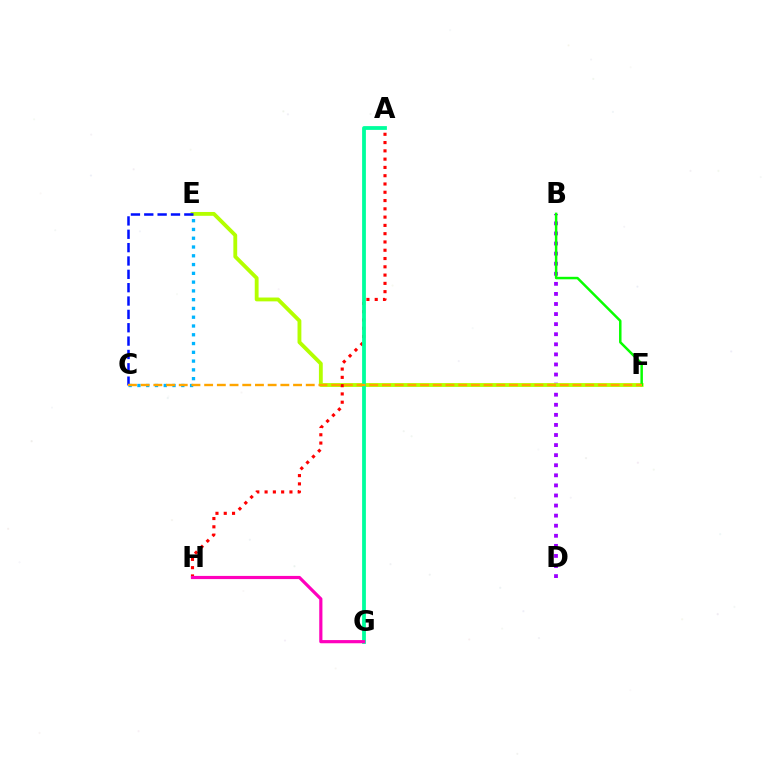{('B', 'D'): [{'color': '#9b00ff', 'line_style': 'dotted', 'thickness': 2.74}], ('E', 'F'): [{'color': '#b3ff00', 'line_style': 'solid', 'thickness': 2.76}], ('C', 'E'): [{'color': '#0010ff', 'line_style': 'dashed', 'thickness': 1.81}, {'color': '#00b5ff', 'line_style': 'dotted', 'thickness': 2.38}], ('A', 'H'): [{'color': '#ff0000', 'line_style': 'dotted', 'thickness': 2.25}], ('B', 'F'): [{'color': '#08ff00', 'line_style': 'solid', 'thickness': 1.79}], ('A', 'G'): [{'color': '#00ff9d', 'line_style': 'solid', 'thickness': 2.73}], ('G', 'H'): [{'color': '#ff00bd', 'line_style': 'solid', 'thickness': 2.29}], ('C', 'F'): [{'color': '#ffa500', 'line_style': 'dashed', 'thickness': 1.73}]}